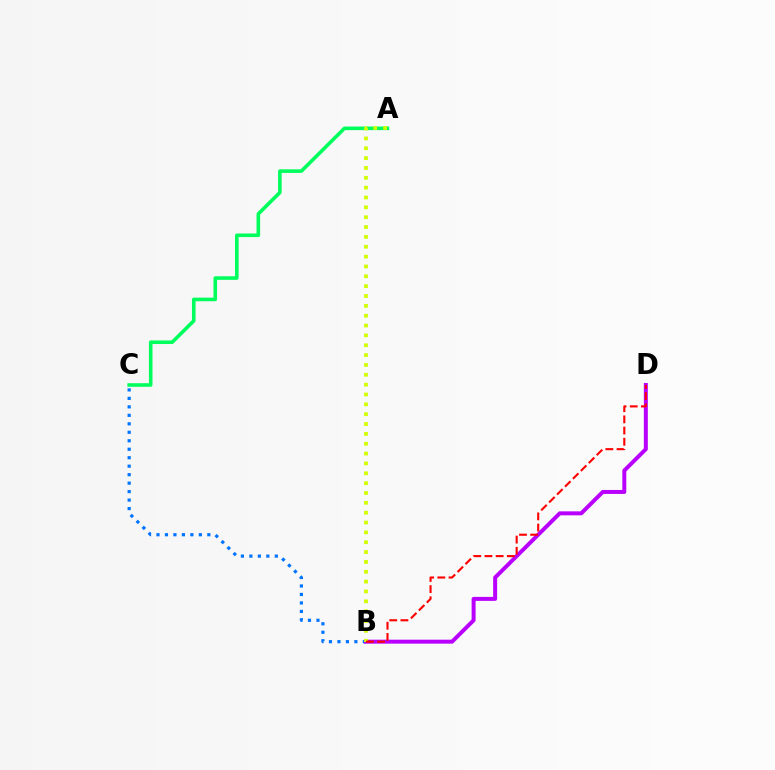{('B', 'C'): [{'color': '#0074ff', 'line_style': 'dotted', 'thickness': 2.3}], ('B', 'D'): [{'color': '#b900ff', 'line_style': 'solid', 'thickness': 2.86}, {'color': '#ff0000', 'line_style': 'dashed', 'thickness': 1.52}], ('A', 'C'): [{'color': '#00ff5c', 'line_style': 'solid', 'thickness': 2.58}], ('A', 'B'): [{'color': '#d1ff00', 'line_style': 'dotted', 'thickness': 2.68}]}